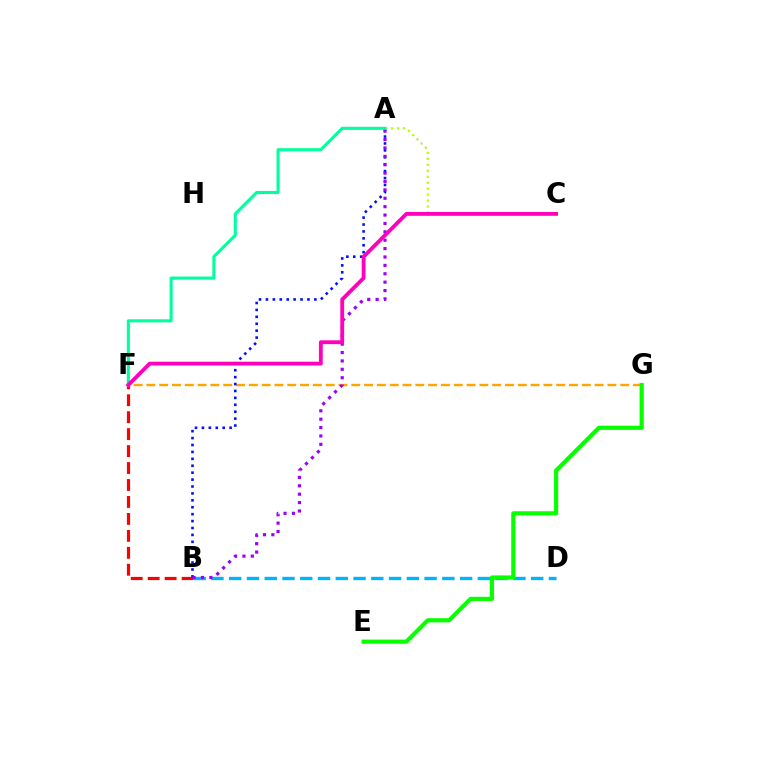{('B', 'F'): [{'color': '#ff0000', 'line_style': 'dashed', 'thickness': 2.3}], ('B', 'D'): [{'color': '#00b5ff', 'line_style': 'dashed', 'thickness': 2.41}], ('F', 'G'): [{'color': '#ffa500', 'line_style': 'dashed', 'thickness': 1.74}], ('A', 'B'): [{'color': '#0010ff', 'line_style': 'dotted', 'thickness': 1.88}, {'color': '#9b00ff', 'line_style': 'dotted', 'thickness': 2.28}], ('A', 'C'): [{'color': '#b3ff00', 'line_style': 'dotted', 'thickness': 1.62}], ('E', 'G'): [{'color': '#08ff00', 'line_style': 'solid', 'thickness': 3.0}], ('A', 'F'): [{'color': '#00ff9d', 'line_style': 'solid', 'thickness': 2.21}], ('C', 'F'): [{'color': '#ff00bd', 'line_style': 'solid', 'thickness': 2.76}]}